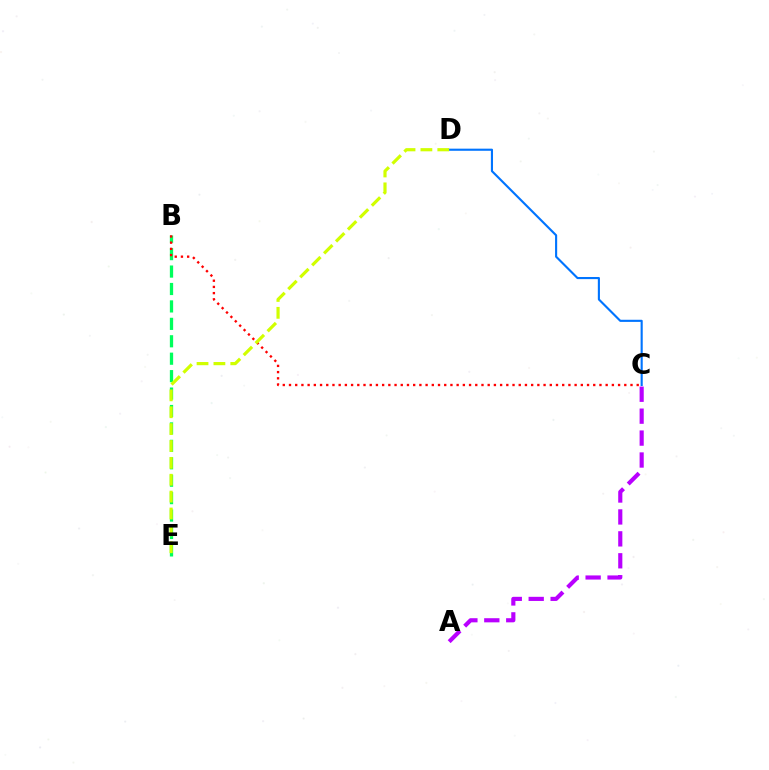{('B', 'E'): [{'color': '#00ff5c', 'line_style': 'dashed', 'thickness': 2.37}], ('C', 'D'): [{'color': '#0074ff', 'line_style': 'solid', 'thickness': 1.53}], ('A', 'C'): [{'color': '#b900ff', 'line_style': 'dashed', 'thickness': 2.98}], ('B', 'C'): [{'color': '#ff0000', 'line_style': 'dotted', 'thickness': 1.69}], ('D', 'E'): [{'color': '#d1ff00', 'line_style': 'dashed', 'thickness': 2.29}]}